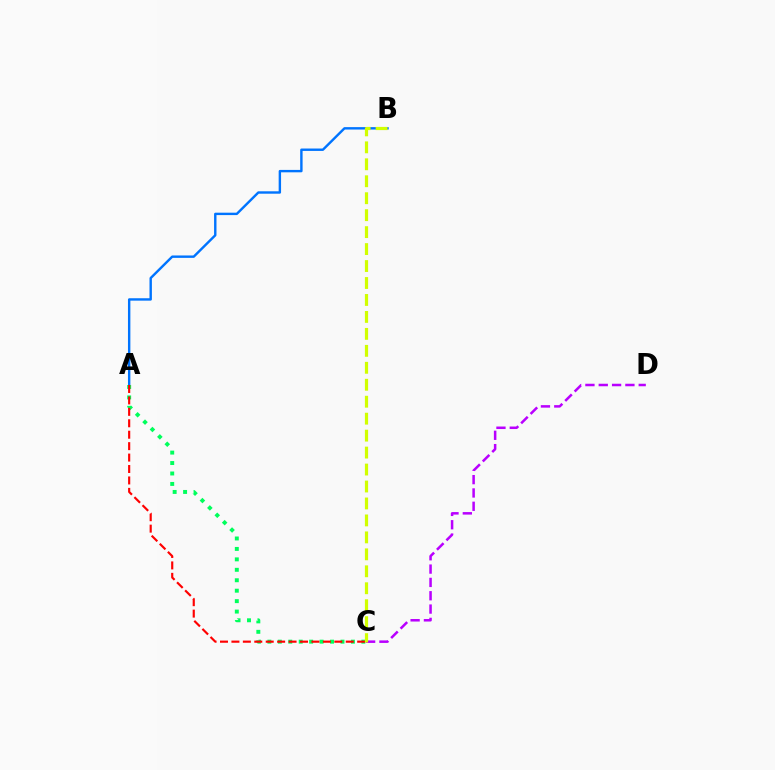{('A', 'B'): [{'color': '#0074ff', 'line_style': 'solid', 'thickness': 1.73}], ('A', 'C'): [{'color': '#00ff5c', 'line_style': 'dotted', 'thickness': 2.84}, {'color': '#ff0000', 'line_style': 'dashed', 'thickness': 1.55}], ('C', 'D'): [{'color': '#b900ff', 'line_style': 'dashed', 'thickness': 1.81}], ('B', 'C'): [{'color': '#d1ff00', 'line_style': 'dashed', 'thickness': 2.3}]}